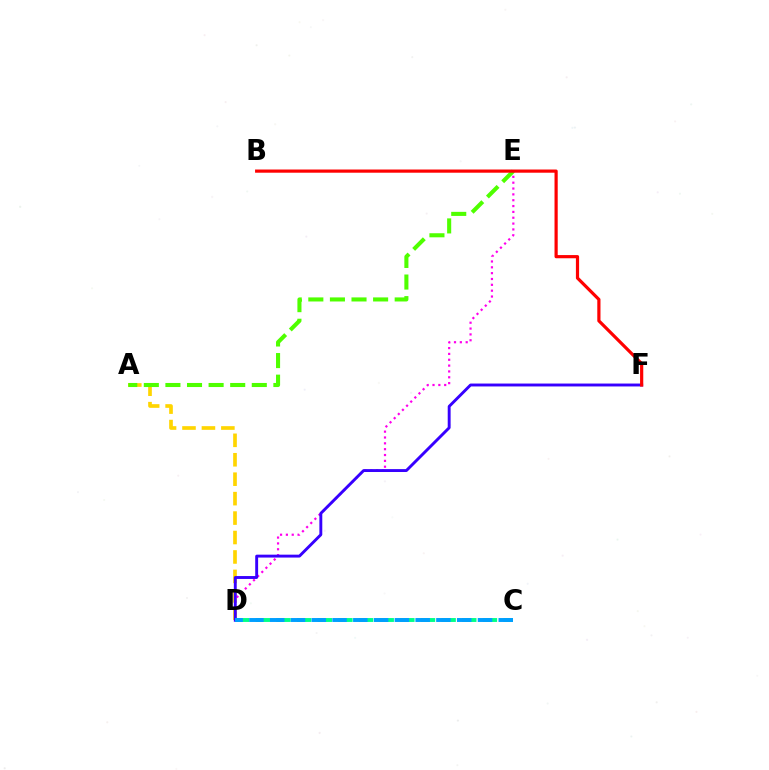{('C', 'D'): [{'color': '#00ff86', 'line_style': 'dashed', 'thickness': 2.8}, {'color': '#009eff', 'line_style': 'dashed', 'thickness': 2.82}], ('A', 'D'): [{'color': '#ffd500', 'line_style': 'dashed', 'thickness': 2.64}], ('D', 'E'): [{'color': '#ff00ed', 'line_style': 'dotted', 'thickness': 1.59}], ('A', 'E'): [{'color': '#4fff00', 'line_style': 'dashed', 'thickness': 2.93}], ('D', 'F'): [{'color': '#3700ff', 'line_style': 'solid', 'thickness': 2.09}], ('B', 'F'): [{'color': '#ff0000', 'line_style': 'solid', 'thickness': 2.3}]}